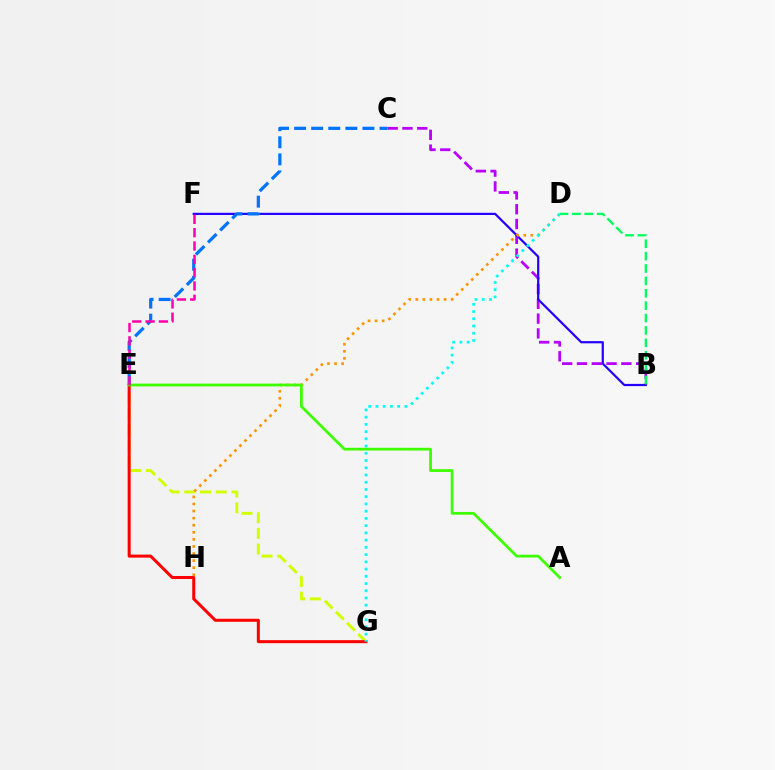{('B', 'C'): [{'color': '#b900ff', 'line_style': 'dashed', 'thickness': 2.01}], ('E', 'G'): [{'color': '#d1ff00', 'line_style': 'dashed', 'thickness': 2.13}, {'color': '#ff0000', 'line_style': 'solid', 'thickness': 2.17}], ('B', 'F'): [{'color': '#2500ff', 'line_style': 'solid', 'thickness': 1.59}], ('D', 'H'): [{'color': '#ff9400', 'line_style': 'dotted', 'thickness': 1.92}], ('B', 'D'): [{'color': '#00ff5c', 'line_style': 'dashed', 'thickness': 1.68}], ('D', 'G'): [{'color': '#00fff6', 'line_style': 'dotted', 'thickness': 1.97}], ('C', 'E'): [{'color': '#0074ff', 'line_style': 'dashed', 'thickness': 2.32}], ('A', 'E'): [{'color': '#3dff00', 'line_style': 'solid', 'thickness': 1.99}], ('E', 'F'): [{'color': '#ff00ac', 'line_style': 'dashed', 'thickness': 1.81}]}